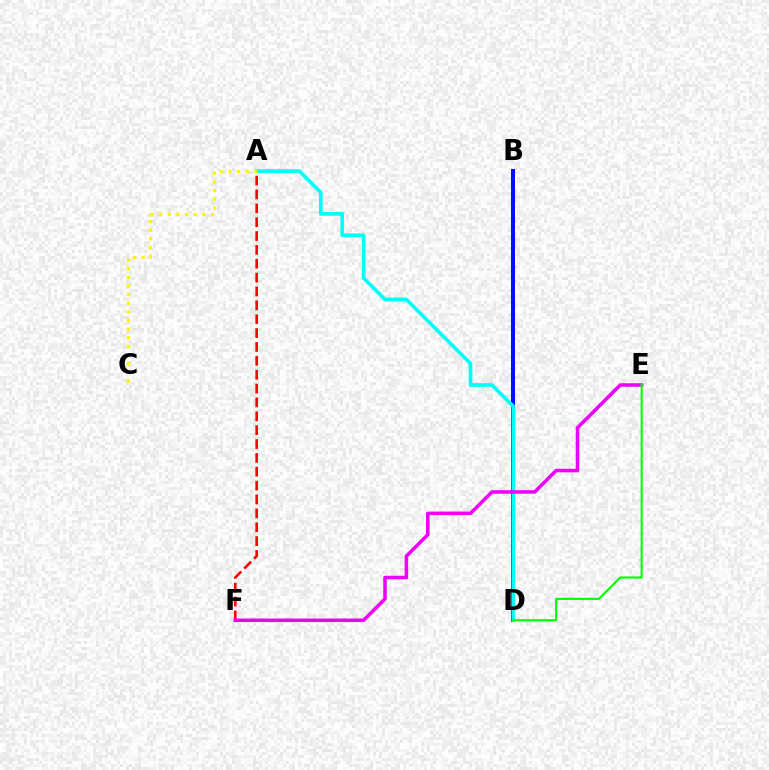{('B', 'D'): [{'color': '#0010ff', 'line_style': 'solid', 'thickness': 2.87}], ('A', 'D'): [{'color': '#00fff6', 'line_style': 'solid', 'thickness': 2.64}], ('A', 'F'): [{'color': '#ff0000', 'line_style': 'dashed', 'thickness': 1.88}], ('A', 'C'): [{'color': '#fcf500', 'line_style': 'dotted', 'thickness': 2.35}], ('E', 'F'): [{'color': '#ee00ff', 'line_style': 'solid', 'thickness': 2.54}], ('D', 'E'): [{'color': '#08ff00', 'line_style': 'solid', 'thickness': 1.53}]}